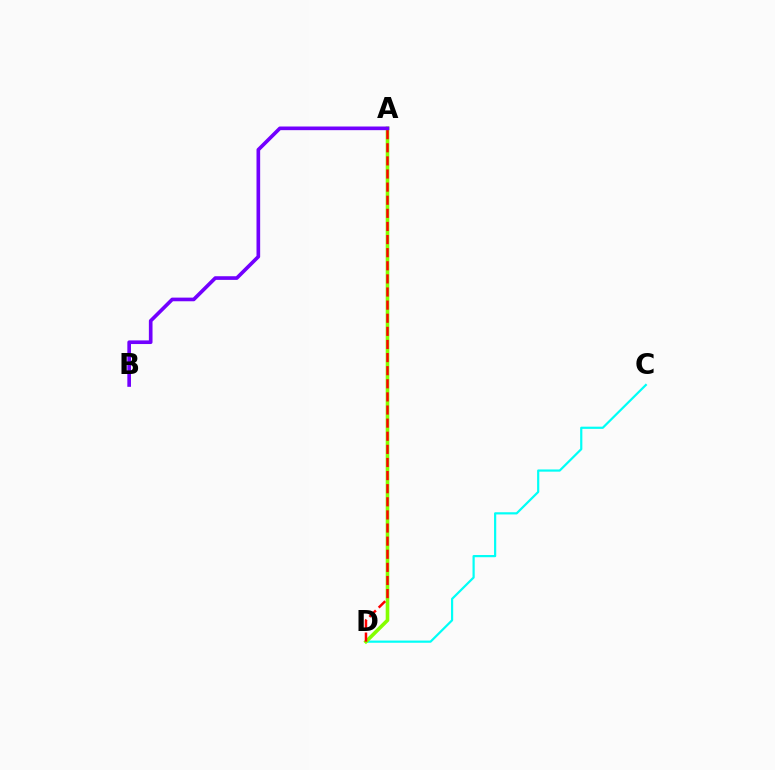{('C', 'D'): [{'color': '#00fff6', 'line_style': 'solid', 'thickness': 1.58}], ('A', 'D'): [{'color': '#84ff00', 'line_style': 'solid', 'thickness': 2.6}, {'color': '#ff0000', 'line_style': 'dashed', 'thickness': 1.78}], ('A', 'B'): [{'color': '#7200ff', 'line_style': 'solid', 'thickness': 2.63}]}